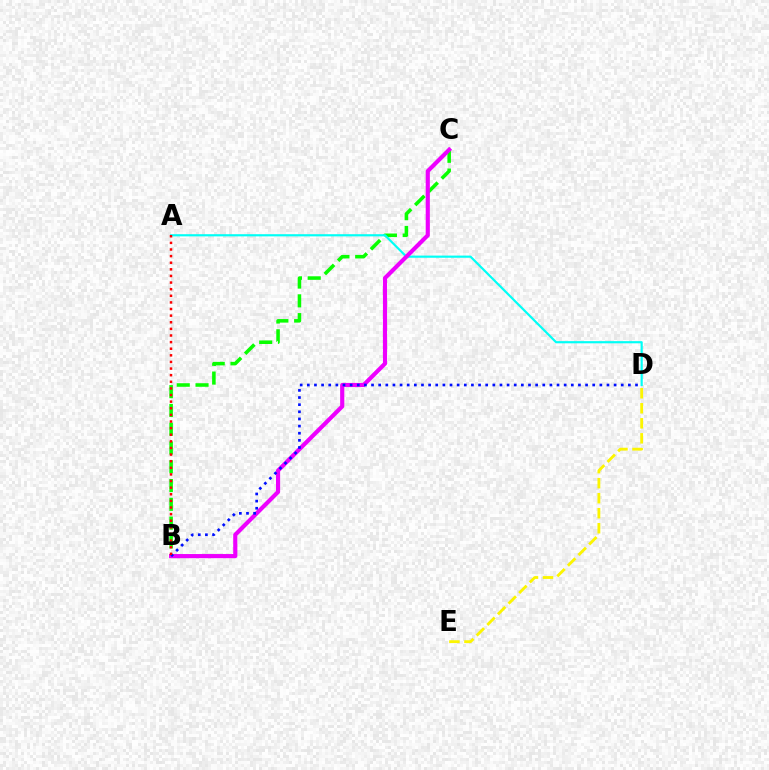{('B', 'C'): [{'color': '#08ff00', 'line_style': 'dashed', 'thickness': 2.55}, {'color': '#ee00ff', 'line_style': 'solid', 'thickness': 2.98}], ('A', 'D'): [{'color': '#00fff6', 'line_style': 'solid', 'thickness': 1.56}], ('B', 'D'): [{'color': '#0010ff', 'line_style': 'dotted', 'thickness': 1.94}], ('A', 'B'): [{'color': '#ff0000', 'line_style': 'dotted', 'thickness': 1.8}], ('D', 'E'): [{'color': '#fcf500', 'line_style': 'dashed', 'thickness': 2.04}]}